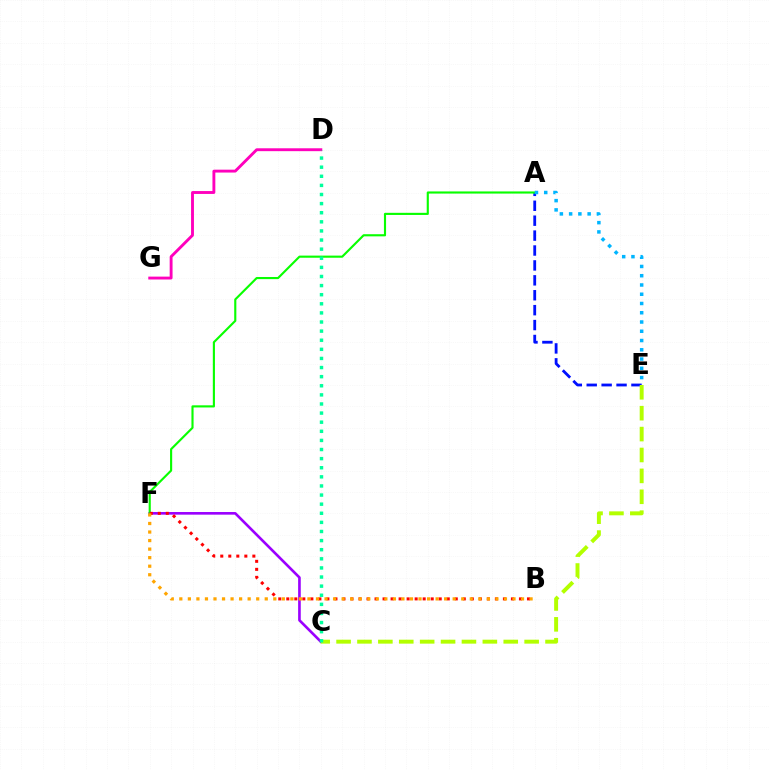{('C', 'F'): [{'color': '#9b00ff', 'line_style': 'solid', 'thickness': 1.9}], ('A', 'E'): [{'color': '#0010ff', 'line_style': 'dashed', 'thickness': 2.03}, {'color': '#00b5ff', 'line_style': 'dotted', 'thickness': 2.52}], ('A', 'F'): [{'color': '#08ff00', 'line_style': 'solid', 'thickness': 1.54}], ('C', 'E'): [{'color': '#b3ff00', 'line_style': 'dashed', 'thickness': 2.84}], ('B', 'F'): [{'color': '#ff0000', 'line_style': 'dotted', 'thickness': 2.18}, {'color': '#ffa500', 'line_style': 'dotted', 'thickness': 2.32}], ('D', 'G'): [{'color': '#ff00bd', 'line_style': 'solid', 'thickness': 2.07}], ('C', 'D'): [{'color': '#00ff9d', 'line_style': 'dotted', 'thickness': 2.47}]}